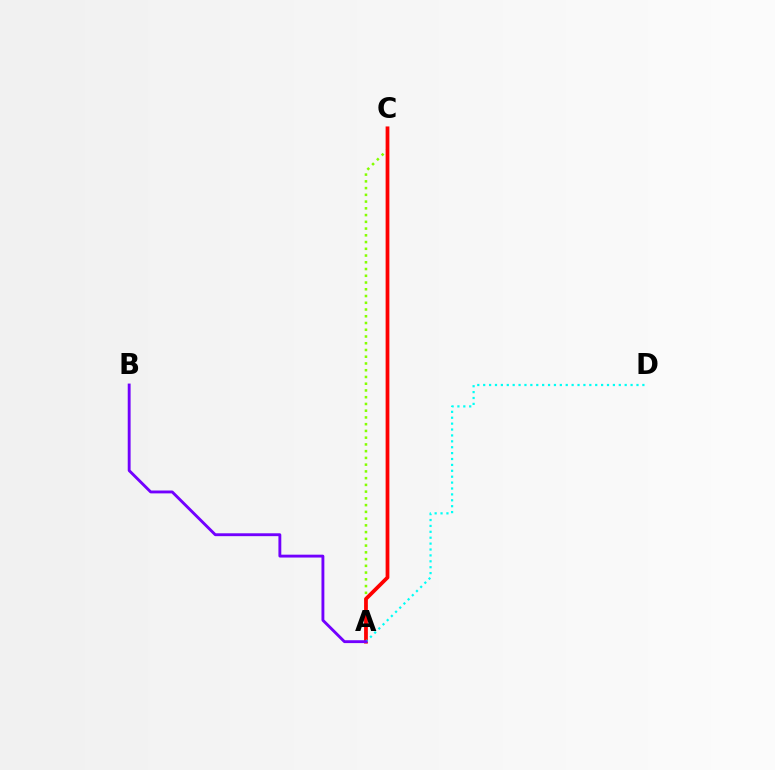{('A', 'C'): [{'color': '#84ff00', 'line_style': 'dotted', 'thickness': 1.83}, {'color': '#ff0000', 'line_style': 'solid', 'thickness': 2.71}], ('A', 'D'): [{'color': '#00fff6', 'line_style': 'dotted', 'thickness': 1.6}], ('A', 'B'): [{'color': '#7200ff', 'line_style': 'solid', 'thickness': 2.07}]}